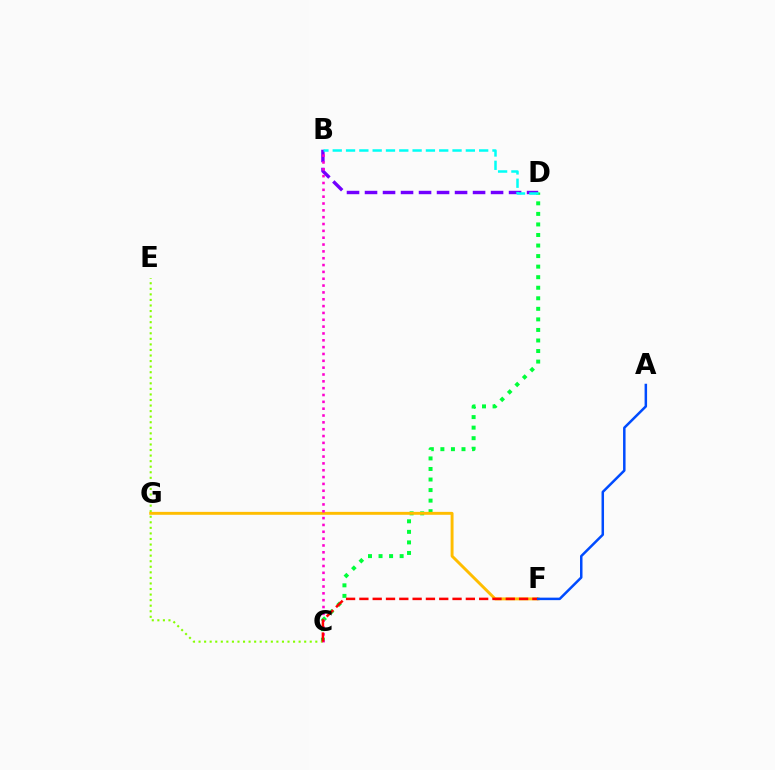{('B', 'D'): [{'color': '#7200ff', 'line_style': 'dashed', 'thickness': 2.45}, {'color': '#00fff6', 'line_style': 'dashed', 'thickness': 1.81}], ('C', 'D'): [{'color': '#00ff39', 'line_style': 'dotted', 'thickness': 2.87}], ('C', 'E'): [{'color': '#84ff00', 'line_style': 'dotted', 'thickness': 1.51}], ('F', 'G'): [{'color': '#ffbd00', 'line_style': 'solid', 'thickness': 2.1}], ('B', 'C'): [{'color': '#ff00cf', 'line_style': 'dotted', 'thickness': 1.86}], ('C', 'F'): [{'color': '#ff0000', 'line_style': 'dashed', 'thickness': 1.81}], ('A', 'F'): [{'color': '#004bff', 'line_style': 'solid', 'thickness': 1.8}]}